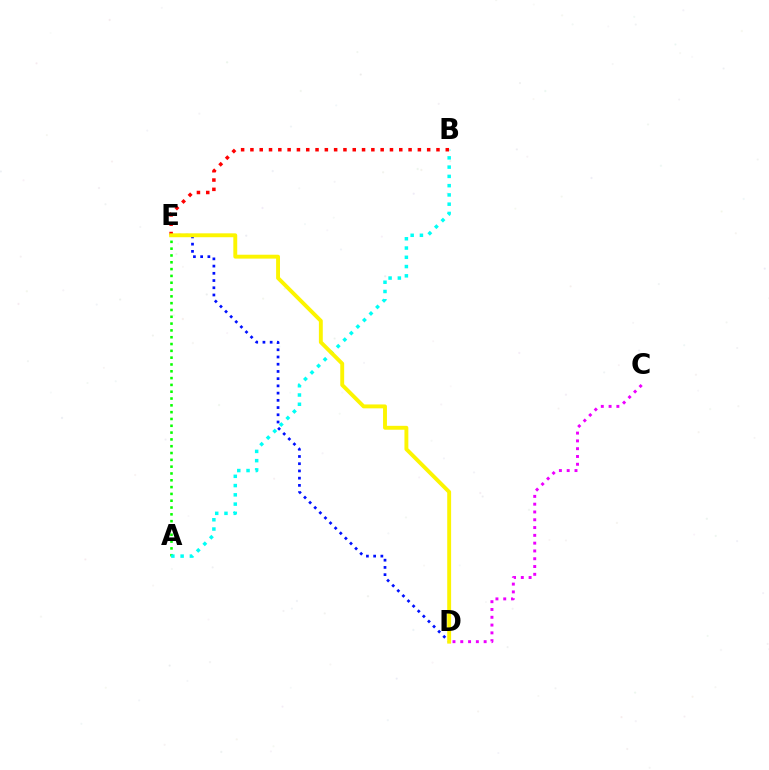{('A', 'E'): [{'color': '#08ff00', 'line_style': 'dotted', 'thickness': 1.85}], ('A', 'B'): [{'color': '#00fff6', 'line_style': 'dotted', 'thickness': 2.52}], ('D', 'E'): [{'color': '#0010ff', 'line_style': 'dotted', 'thickness': 1.96}, {'color': '#fcf500', 'line_style': 'solid', 'thickness': 2.8}], ('B', 'E'): [{'color': '#ff0000', 'line_style': 'dotted', 'thickness': 2.53}], ('C', 'D'): [{'color': '#ee00ff', 'line_style': 'dotted', 'thickness': 2.12}]}